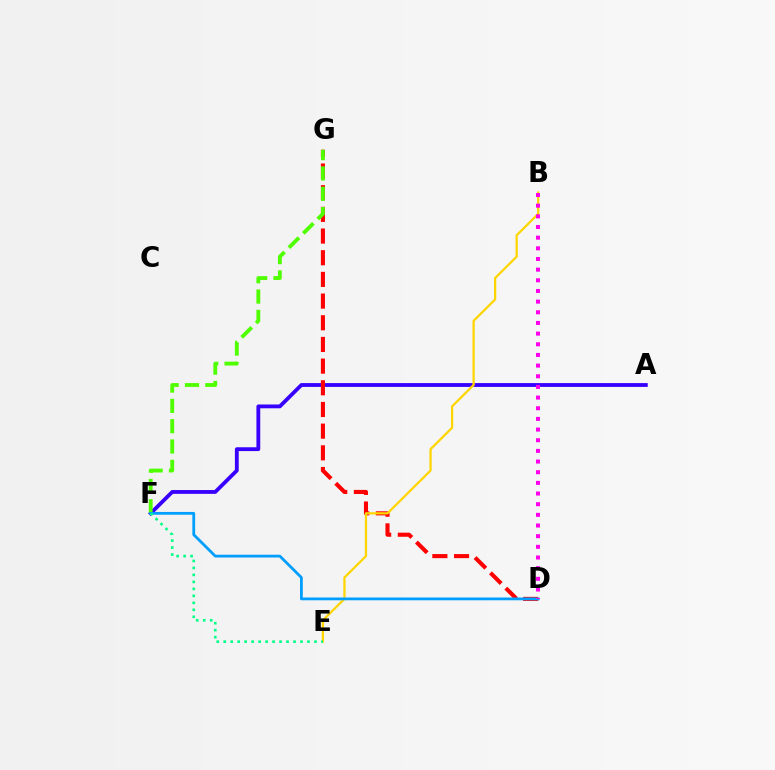{('A', 'F'): [{'color': '#3700ff', 'line_style': 'solid', 'thickness': 2.74}], ('D', 'G'): [{'color': '#ff0000', 'line_style': 'dashed', 'thickness': 2.94}], ('B', 'E'): [{'color': '#ffd500', 'line_style': 'solid', 'thickness': 1.62}], ('F', 'G'): [{'color': '#4fff00', 'line_style': 'dashed', 'thickness': 2.76}], ('D', 'F'): [{'color': '#009eff', 'line_style': 'solid', 'thickness': 2.0}], ('E', 'F'): [{'color': '#00ff86', 'line_style': 'dotted', 'thickness': 1.9}], ('B', 'D'): [{'color': '#ff00ed', 'line_style': 'dotted', 'thickness': 2.9}]}